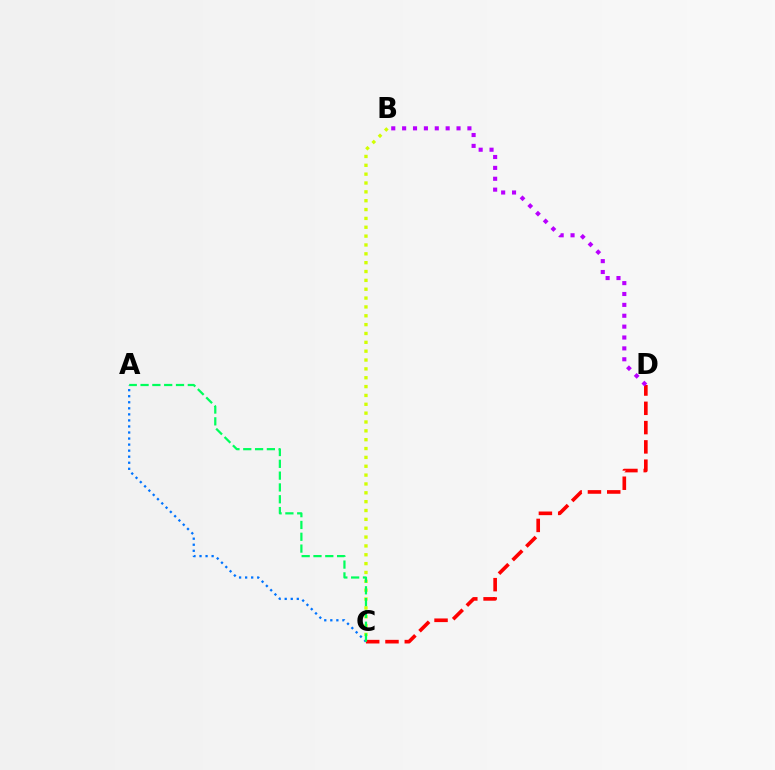{('C', 'D'): [{'color': '#ff0000', 'line_style': 'dashed', 'thickness': 2.62}], ('B', 'D'): [{'color': '#b900ff', 'line_style': 'dotted', 'thickness': 2.96}], ('A', 'C'): [{'color': '#0074ff', 'line_style': 'dotted', 'thickness': 1.64}, {'color': '#00ff5c', 'line_style': 'dashed', 'thickness': 1.6}], ('B', 'C'): [{'color': '#d1ff00', 'line_style': 'dotted', 'thickness': 2.4}]}